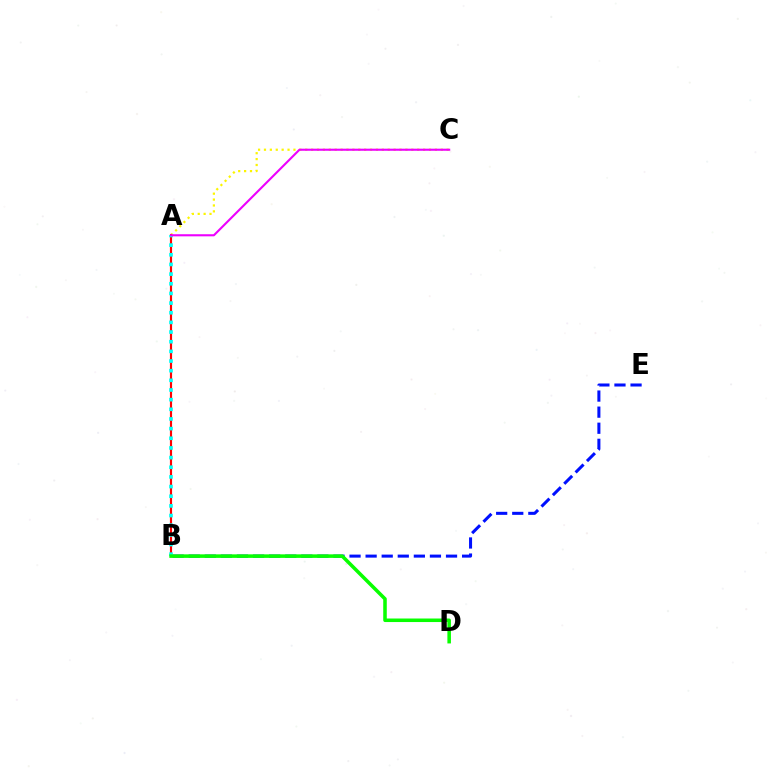{('A', 'C'): [{'color': '#fcf500', 'line_style': 'dotted', 'thickness': 1.6}, {'color': '#ee00ff', 'line_style': 'solid', 'thickness': 1.51}], ('A', 'B'): [{'color': '#ff0000', 'line_style': 'solid', 'thickness': 1.55}, {'color': '#00fff6', 'line_style': 'dotted', 'thickness': 2.62}], ('B', 'E'): [{'color': '#0010ff', 'line_style': 'dashed', 'thickness': 2.18}], ('B', 'D'): [{'color': '#08ff00', 'line_style': 'solid', 'thickness': 2.55}]}